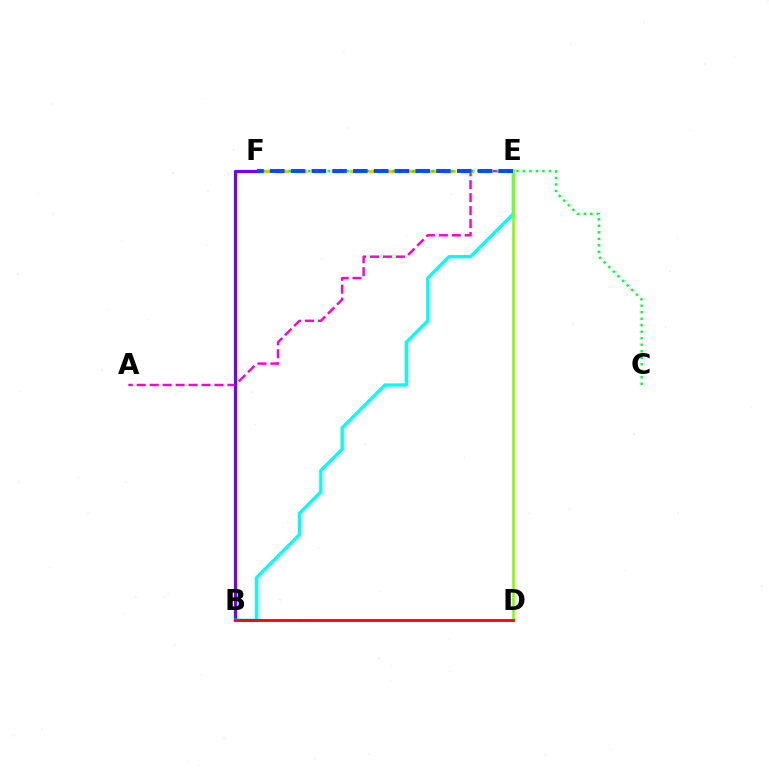{('A', 'E'): [{'color': '#ff00cf', 'line_style': 'dashed', 'thickness': 1.76}], ('E', 'F'): [{'color': '#ffbd00', 'line_style': 'dashed', 'thickness': 2.52}, {'color': '#004bff', 'line_style': 'dashed', 'thickness': 2.82}], ('C', 'F'): [{'color': '#00ff39', 'line_style': 'dotted', 'thickness': 1.77}], ('B', 'F'): [{'color': '#7200ff', 'line_style': 'solid', 'thickness': 2.31}], ('B', 'E'): [{'color': '#00fff6', 'line_style': 'solid', 'thickness': 2.37}], ('D', 'E'): [{'color': '#84ff00', 'line_style': 'solid', 'thickness': 1.89}], ('B', 'D'): [{'color': '#ff0000', 'line_style': 'solid', 'thickness': 2.02}]}